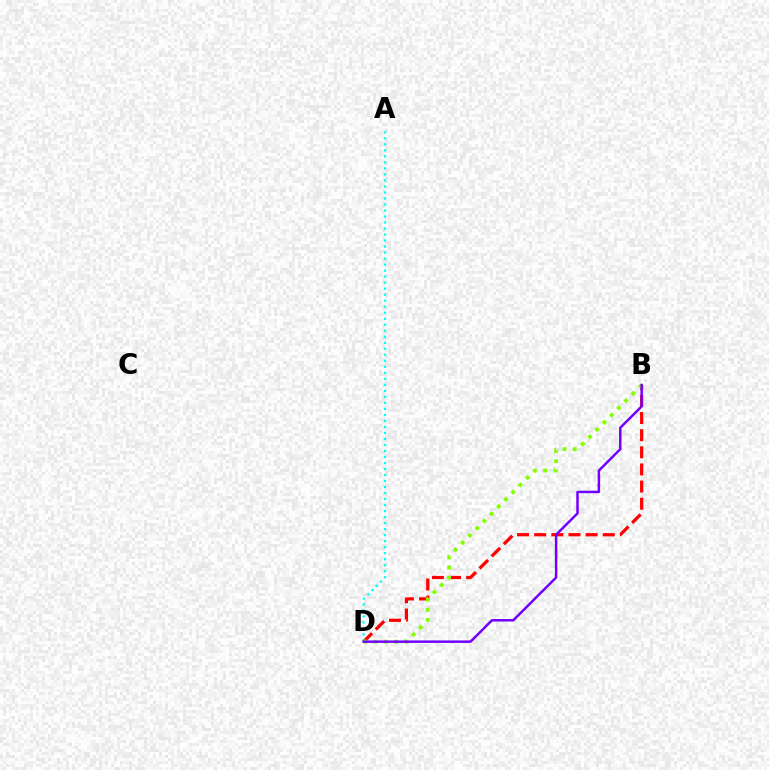{('B', 'D'): [{'color': '#ff0000', 'line_style': 'dashed', 'thickness': 2.33}, {'color': '#84ff00', 'line_style': 'dotted', 'thickness': 2.77}, {'color': '#7200ff', 'line_style': 'solid', 'thickness': 1.79}], ('A', 'D'): [{'color': '#00fff6', 'line_style': 'dotted', 'thickness': 1.63}]}